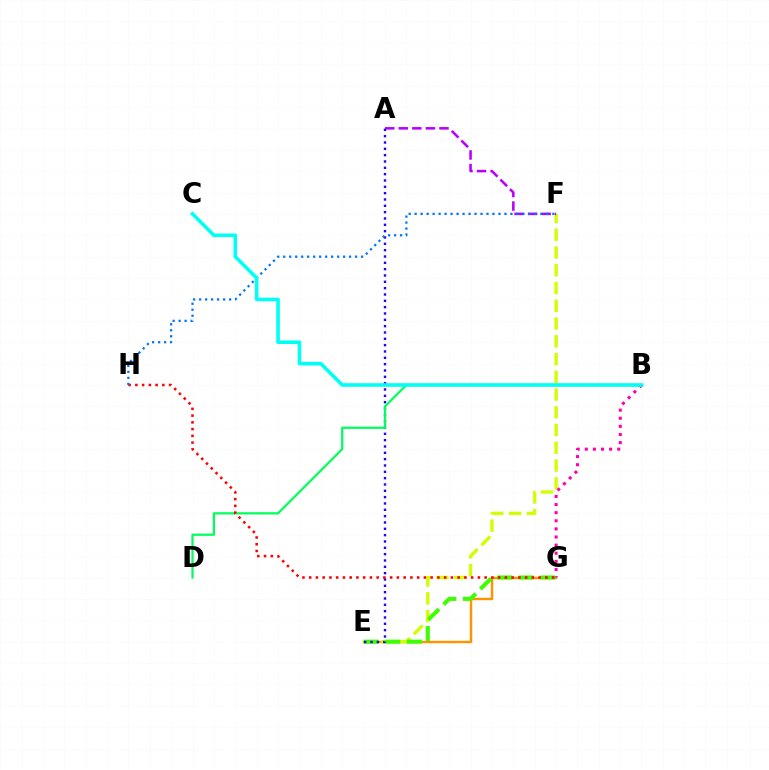{('E', 'G'): [{'color': '#ff9400', 'line_style': 'solid', 'thickness': 1.76}, {'color': '#3dff00', 'line_style': 'dashed', 'thickness': 2.93}], ('E', 'F'): [{'color': '#d1ff00', 'line_style': 'dashed', 'thickness': 2.41}], ('B', 'G'): [{'color': '#ff00ac', 'line_style': 'dotted', 'thickness': 2.2}], ('A', 'F'): [{'color': '#b900ff', 'line_style': 'dashed', 'thickness': 1.84}], ('A', 'E'): [{'color': '#2500ff', 'line_style': 'dotted', 'thickness': 1.72}], ('B', 'D'): [{'color': '#00ff5c', 'line_style': 'solid', 'thickness': 1.61}], ('G', 'H'): [{'color': '#ff0000', 'line_style': 'dotted', 'thickness': 1.83}], ('F', 'H'): [{'color': '#0074ff', 'line_style': 'dotted', 'thickness': 1.63}], ('B', 'C'): [{'color': '#00fff6', 'line_style': 'solid', 'thickness': 2.58}]}